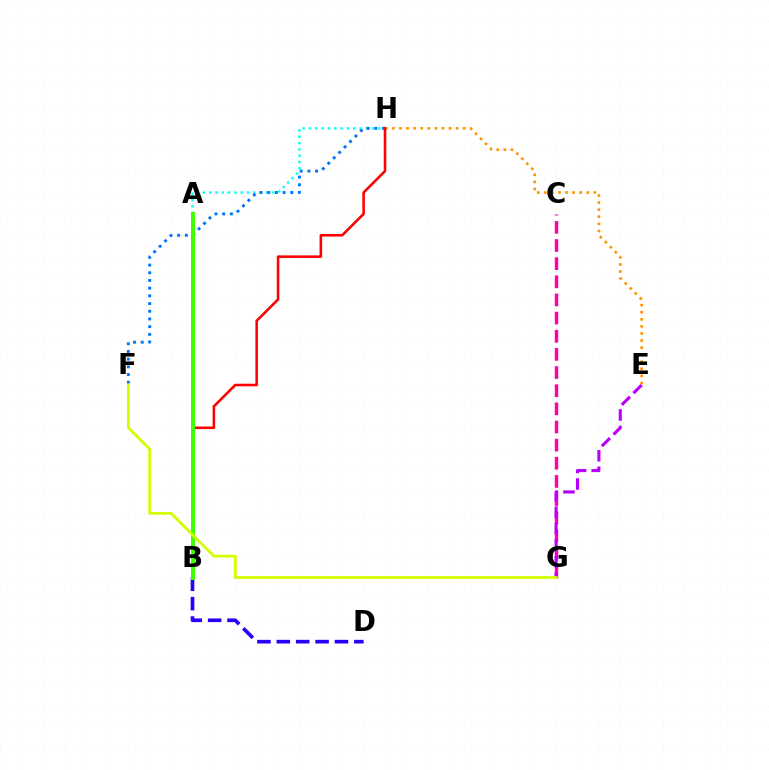{('B', 'D'): [{'color': '#2500ff', 'line_style': 'dashed', 'thickness': 2.63}], ('A', 'B'): [{'color': '#00ff5c', 'line_style': 'dashed', 'thickness': 2.8}, {'color': '#3dff00', 'line_style': 'solid', 'thickness': 2.89}], ('C', 'G'): [{'color': '#ff00ac', 'line_style': 'dashed', 'thickness': 2.47}], ('E', 'G'): [{'color': '#b900ff', 'line_style': 'dashed', 'thickness': 2.25}], ('A', 'H'): [{'color': '#00fff6', 'line_style': 'dotted', 'thickness': 1.71}], ('E', 'H'): [{'color': '#ff9400', 'line_style': 'dotted', 'thickness': 1.92}], ('F', 'H'): [{'color': '#0074ff', 'line_style': 'dotted', 'thickness': 2.09}], ('B', 'H'): [{'color': '#ff0000', 'line_style': 'solid', 'thickness': 1.85}], ('F', 'G'): [{'color': '#d1ff00', 'line_style': 'solid', 'thickness': 2.02}]}